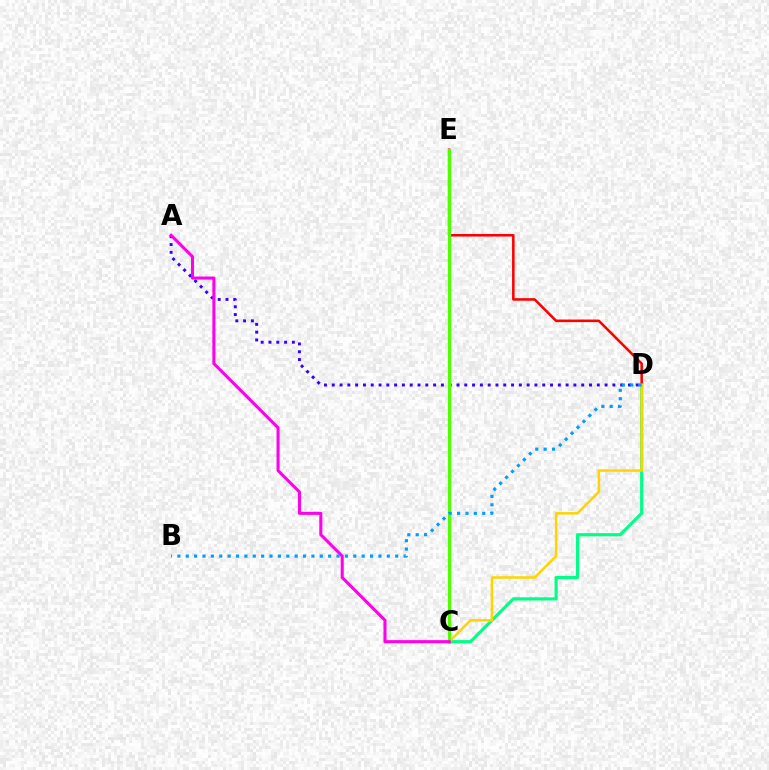{('D', 'E'): [{'color': '#ff0000', 'line_style': 'solid', 'thickness': 1.84}], ('C', 'D'): [{'color': '#00ff86', 'line_style': 'solid', 'thickness': 2.28}, {'color': '#ffd500', 'line_style': 'solid', 'thickness': 1.83}], ('A', 'D'): [{'color': '#3700ff', 'line_style': 'dotted', 'thickness': 2.12}], ('C', 'E'): [{'color': '#4fff00', 'line_style': 'solid', 'thickness': 2.26}], ('A', 'C'): [{'color': '#ff00ed', 'line_style': 'solid', 'thickness': 2.2}], ('B', 'D'): [{'color': '#009eff', 'line_style': 'dotted', 'thickness': 2.28}]}